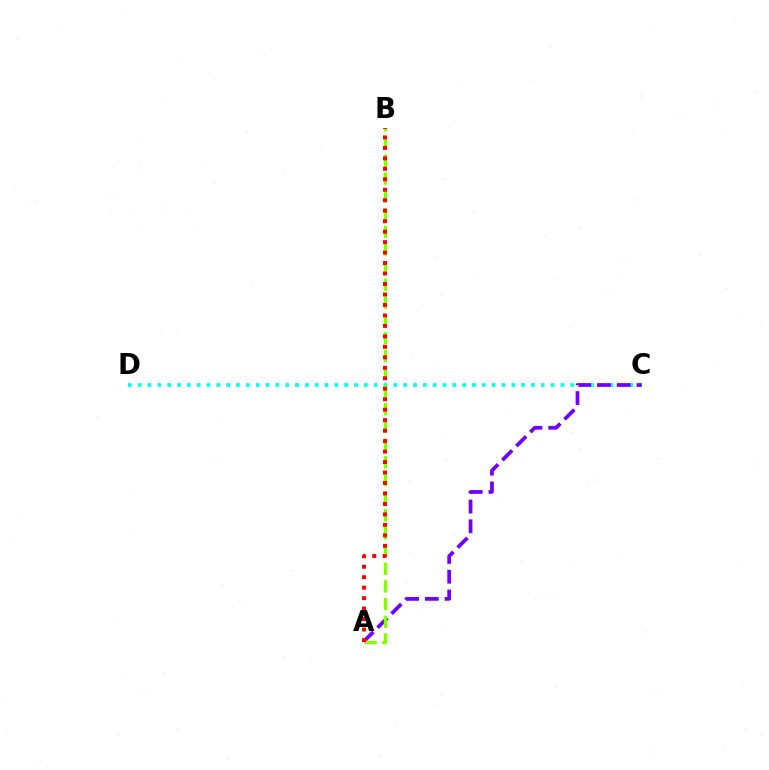{('C', 'D'): [{'color': '#00fff6', 'line_style': 'dotted', 'thickness': 2.67}], ('A', 'C'): [{'color': '#7200ff', 'line_style': 'dashed', 'thickness': 2.68}], ('A', 'B'): [{'color': '#84ff00', 'line_style': 'dashed', 'thickness': 2.41}, {'color': '#ff0000', 'line_style': 'dotted', 'thickness': 2.85}]}